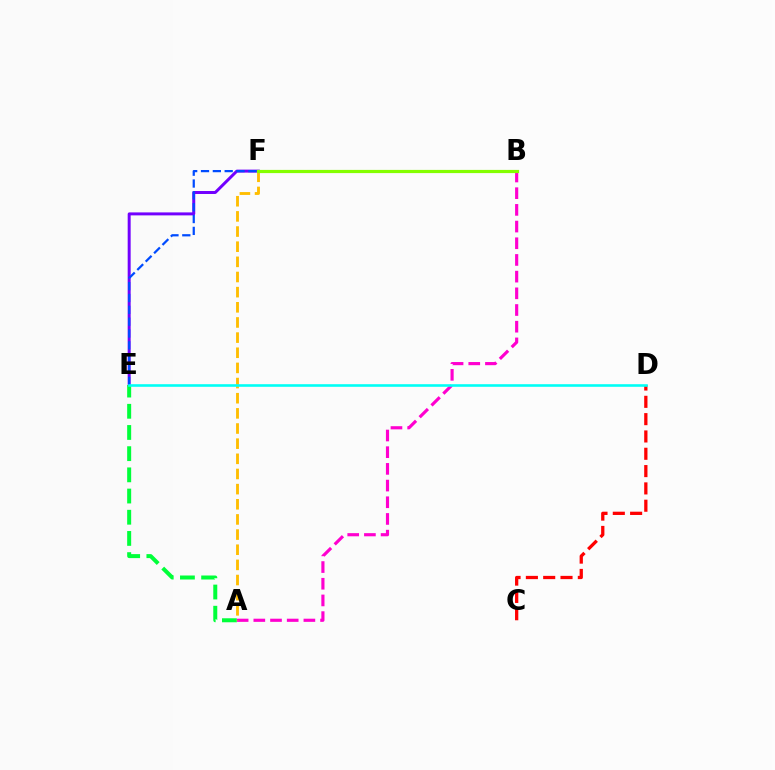{('E', 'F'): [{'color': '#7200ff', 'line_style': 'solid', 'thickness': 2.14}], ('B', 'E'): [{'color': '#004bff', 'line_style': 'dashed', 'thickness': 1.61}], ('C', 'D'): [{'color': '#ff0000', 'line_style': 'dashed', 'thickness': 2.35}], ('A', 'B'): [{'color': '#ff00cf', 'line_style': 'dashed', 'thickness': 2.27}], ('A', 'E'): [{'color': '#00ff39', 'line_style': 'dashed', 'thickness': 2.88}], ('A', 'F'): [{'color': '#ffbd00', 'line_style': 'dashed', 'thickness': 2.06}], ('D', 'E'): [{'color': '#00fff6', 'line_style': 'solid', 'thickness': 1.87}], ('B', 'F'): [{'color': '#84ff00', 'line_style': 'solid', 'thickness': 2.3}]}